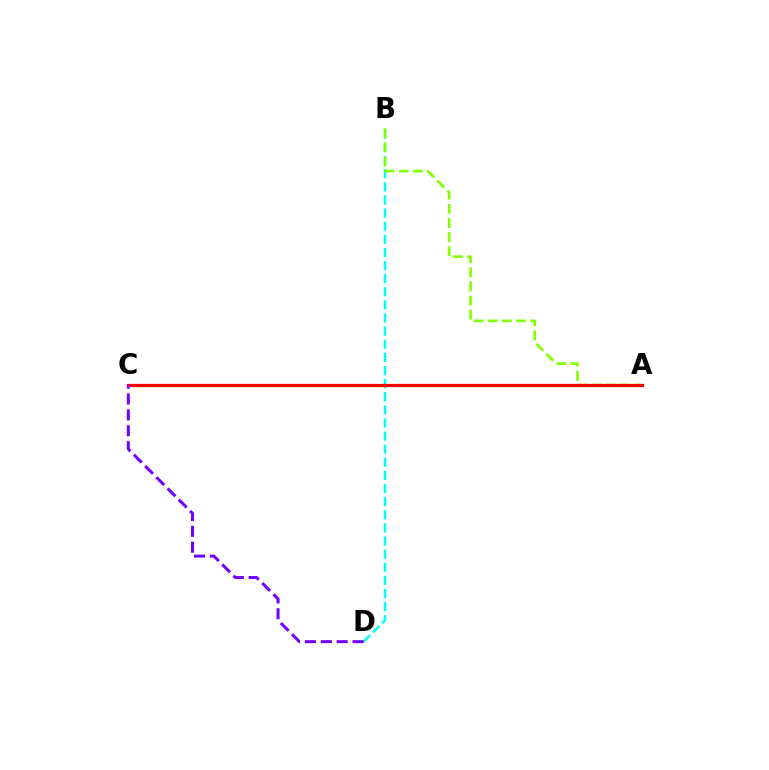{('B', 'D'): [{'color': '#00fff6', 'line_style': 'dashed', 'thickness': 1.78}], ('A', 'B'): [{'color': '#84ff00', 'line_style': 'dashed', 'thickness': 1.92}], ('A', 'C'): [{'color': '#ff0000', 'line_style': 'solid', 'thickness': 2.32}], ('C', 'D'): [{'color': '#7200ff', 'line_style': 'dashed', 'thickness': 2.16}]}